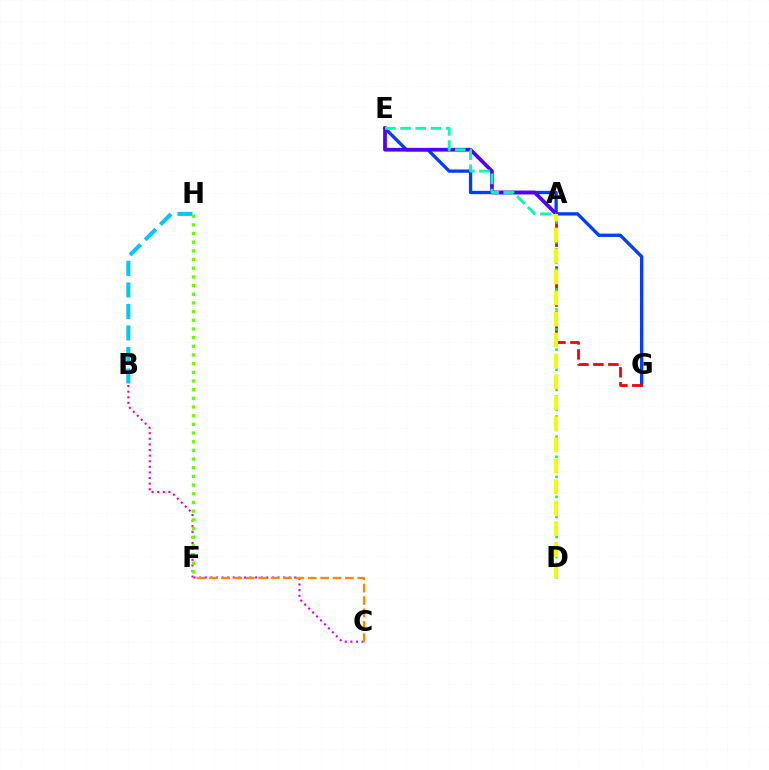{('C', 'F'): [{'color': '#d600ff', 'line_style': 'dotted', 'thickness': 1.52}, {'color': '#ff8800', 'line_style': 'dashed', 'thickness': 1.68}], ('E', 'G'): [{'color': '#003fff', 'line_style': 'solid', 'thickness': 2.39}], ('A', 'E'): [{'color': '#4f00ff', 'line_style': 'solid', 'thickness': 2.68}, {'color': '#00ffaf', 'line_style': 'dashed', 'thickness': 2.07}], ('B', 'F'): [{'color': '#ff00a0', 'line_style': 'dotted', 'thickness': 1.52}], ('B', 'H'): [{'color': '#00c7ff', 'line_style': 'dashed', 'thickness': 2.92}], ('A', 'G'): [{'color': '#ff0000', 'line_style': 'dashed', 'thickness': 2.03}], ('A', 'D'): [{'color': '#00ff27', 'line_style': 'dotted', 'thickness': 1.82}, {'color': '#eeff00', 'line_style': 'dashed', 'thickness': 2.85}], ('F', 'H'): [{'color': '#66ff00', 'line_style': 'dotted', 'thickness': 2.36}]}